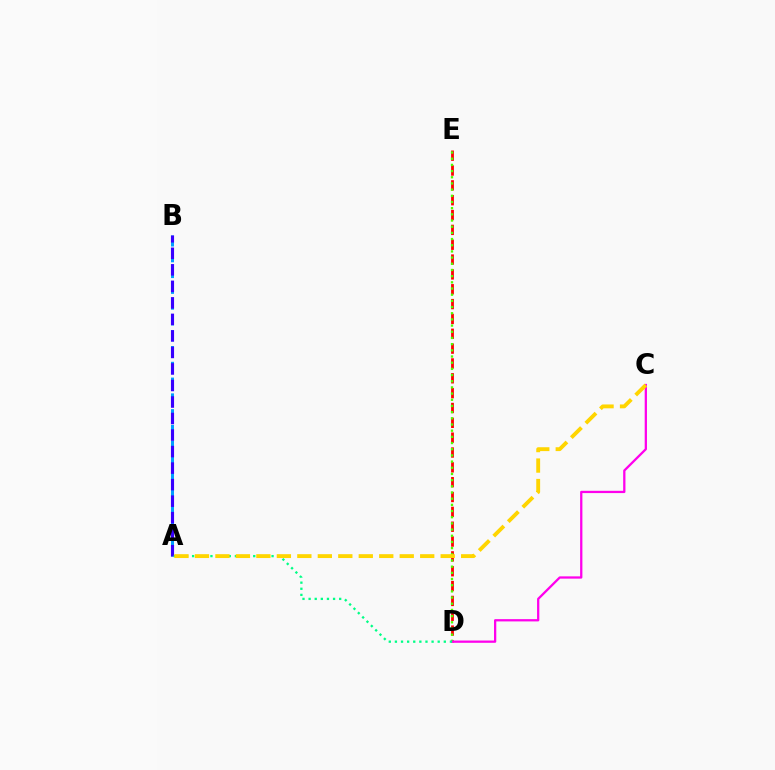{('D', 'E'): [{'color': '#ff0000', 'line_style': 'dashed', 'thickness': 2.02}, {'color': '#4fff00', 'line_style': 'dotted', 'thickness': 1.68}], ('A', 'B'): [{'color': '#009eff', 'line_style': 'dashed', 'thickness': 2.14}, {'color': '#3700ff', 'line_style': 'dashed', 'thickness': 2.24}], ('C', 'D'): [{'color': '#ff00ed', 'line_style': 'solid', 'thickness': 1.64}], ('A', 'D'): [{'color': '#00ff86', 'line_style': 'dotted', 'thickness': 1.66}], ('A', 'C'): [{'color': '#ffd500', 'line_style': 'dashed', 'thickness': 2.78}]}